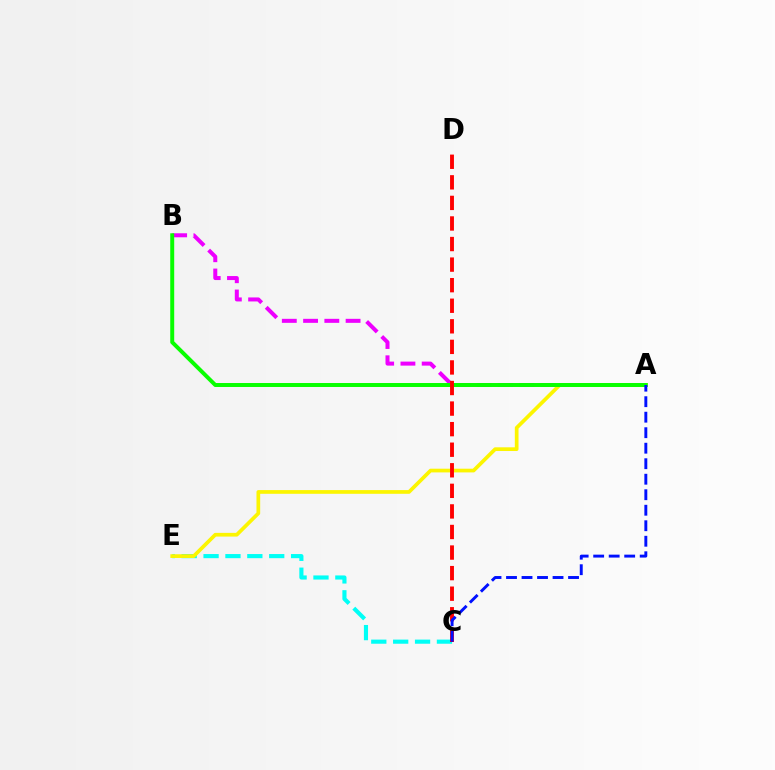{('A', 'B'): [{'color': '#ee00ff', 'line_style': 'dashed', 'thickness': 2.89}, {'color': '#08ff00', 'line_style': 'solid', 'thickness': 2.85}], ('C', 'E'): [{'color': '#00fff6', 'line_style': 'dashed', 'thickness': 2.97}], ('A', 'E'): [{'color': '#fcf500', 'line_style': 'solid', 'thickness': 2.67}], ('C', 'D'): [{'color': '#ff0000', 'line_style': 'dashed', 'thickness': 2.79}], ('A', 'C'): [{'color': '#0010ff', 'line_style': 'dashed', 'thickness': 2.11}]}